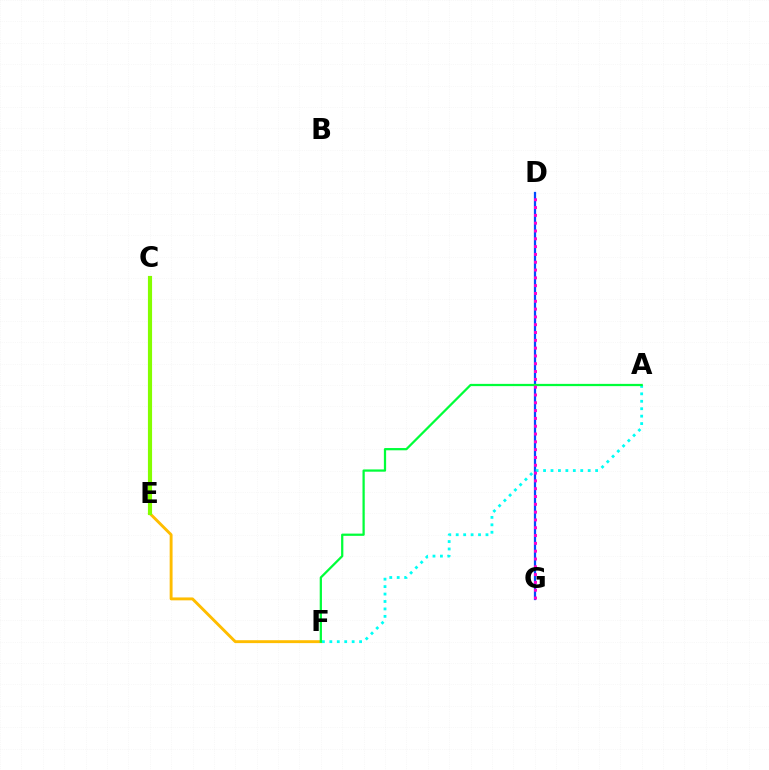{('D', 'G'): [{'color': '#004bff', 'line_style': 'solid', 'thickness': 1.61}, {'color': '#ff00cf', 'line_style': 'dotted', 'thickness': 2.12}], ('E', 'F'): [{'color': '#ffbd00', 'line_style': 'solid', 'thickness': 2.09}], ('A', 'F'): [{'color': '#00fff6', 'line_style': 'dotted', 'thickness': 2.02}, {'color': '#00ff39', 'line_style': 'solid', 'thickness': 1.62}], ('C', 'E'): [{'color': '#ff0000', 'line_style': 'solid', 'thickness': 2.62}, {'color': '#7200ff', 'line_style': 'dotted', 'thickness': 1.94}, {'color': '#84ff00', 'line_style': 'solid', 'thickness': 2.99}]}